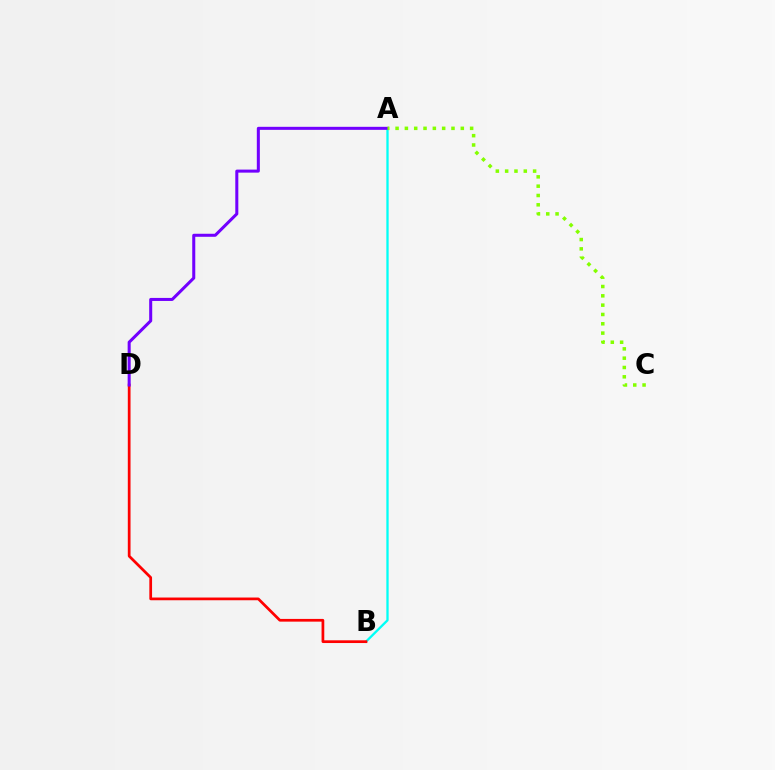{('A', 'B'): [{'color': '#00fff6', 'line_style': 'solid', 'thickness': 1.66}], ('B', 'D'): [{'color': '#ff0000', 'line_style': 'solid', 'thickness': 1.96}], ('A', 'D'): [{'color': '#7200ff', 'line_style': 'solid', 'thickness': 2.18}], ('A', 'C'): [{'color': '#84ff00', 'line_style': 'dotted', 'thickness': 2.53}]}